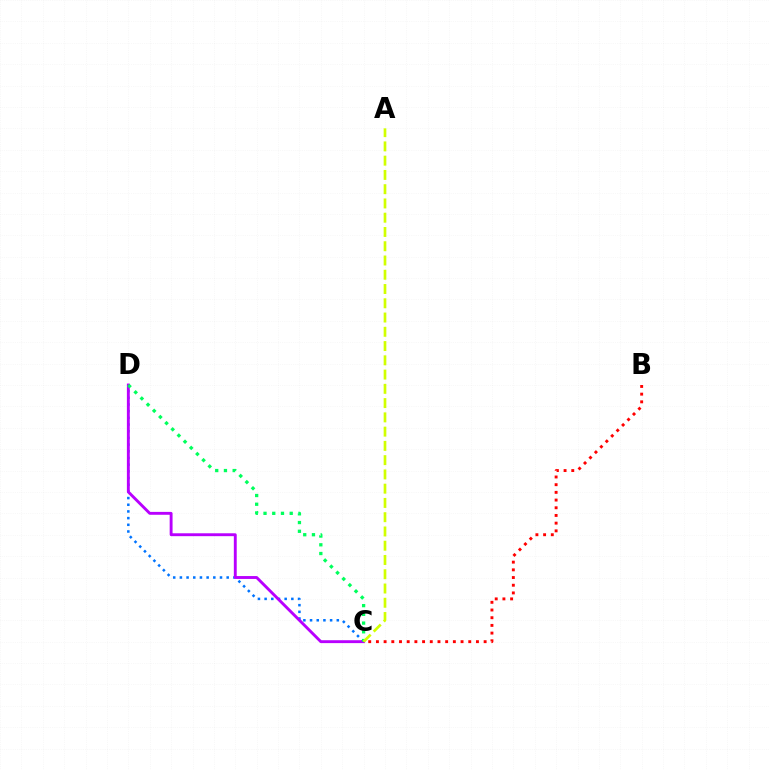{('B', 'C'): [{'color': '#ff0000', 'line_style': 'dotted', 'thickness': 2.09}], ('C', 'D'): [{'color': '#0074ff', 'line_style': 'dotted', 'thickness': 1.82}, {'color': '#b900ff', 'line_style': 'solid', 'thickness': 2.08}, {'color': '#00ff5c', 'line_style': 'dotted', 'thickness': 2.37}], ('A', 'C'): [{'color': '#d1ff00', 'line_style': 'dashed', 'thickness': 1.94}]}